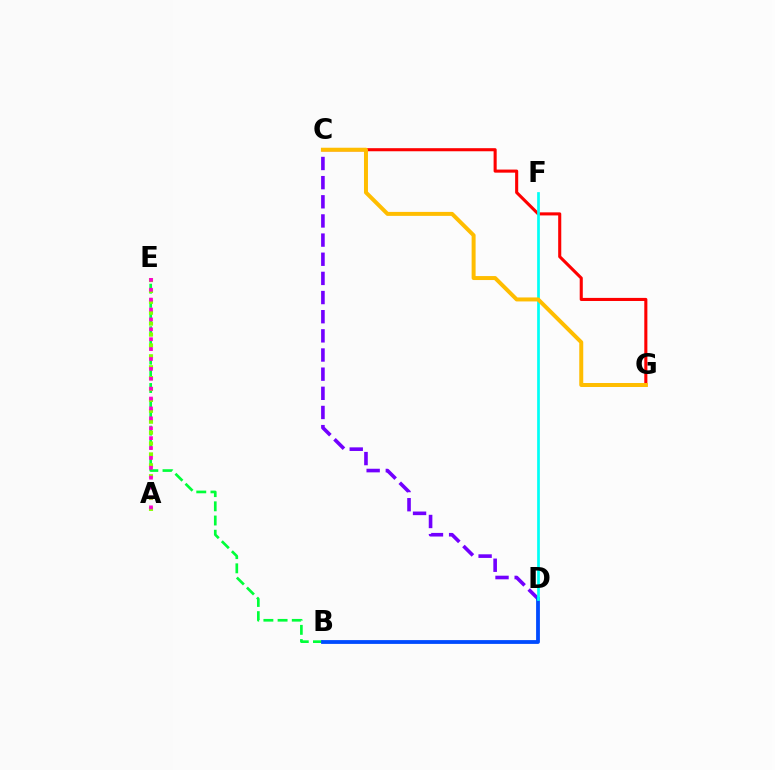{('C', 'D'): [{'color': '#7200ff', 'line_style': 'dashed', 'thickness': 2.6}], ('B', 'E'): [{'color': '#00ff39', 'line_style': 'dashed', 'thickness': 1.93}], ('C', 'G'): [{'color': '#ff0000', 'line_style': 'solid', 'thickness': 2.22}, {'color': '#ffbd00', 'line_style': 'solid', 'thickness': 2.87}], ('B', 'D'): [{'color': '#004bff', 'line_style': 'solid', 'thickness': 2.74}], ('A', 'E'): [{'color': '#84ff00', 'line_style': 'dotted', 'thickness': 2.96}, {'color': '#ff00cf', 'line_style': 'dotted', 'thickness': 2.69}], ('D', 'F'): [{'color': '#00fff6', 'line_style': 'solid', 'thickness': 1.95}]}